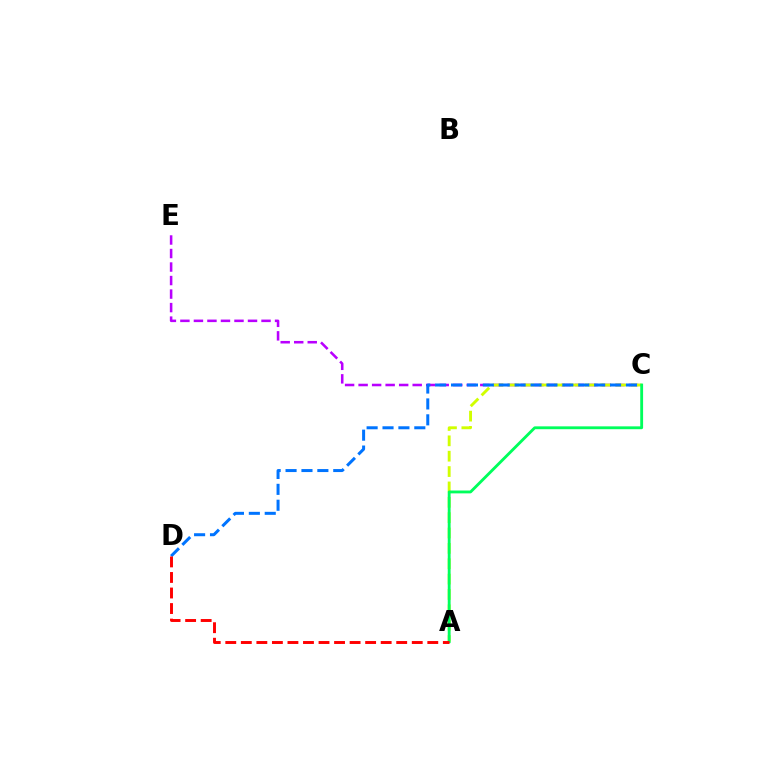{('C', 'E'): [{'color': '#b900ff', 'line_style': 'dashed', 'thickness': 1.84}], ('A', 'C'): [{'color': '#d1ff00', 'line_style': 'dashed', 'thickness': 2.09}, {'color': '#00ff5c', 'line_style': 'solid', 'thickness': 2.05}], ('C', 'D'): [{'color': '#0074ff', 'line_style': 'dashed', 'thickness': 2.16}], ('A', 'D'): [{'color': '#ff0000', 'line_style': 'dashed', 'thickness': 2.11}]}